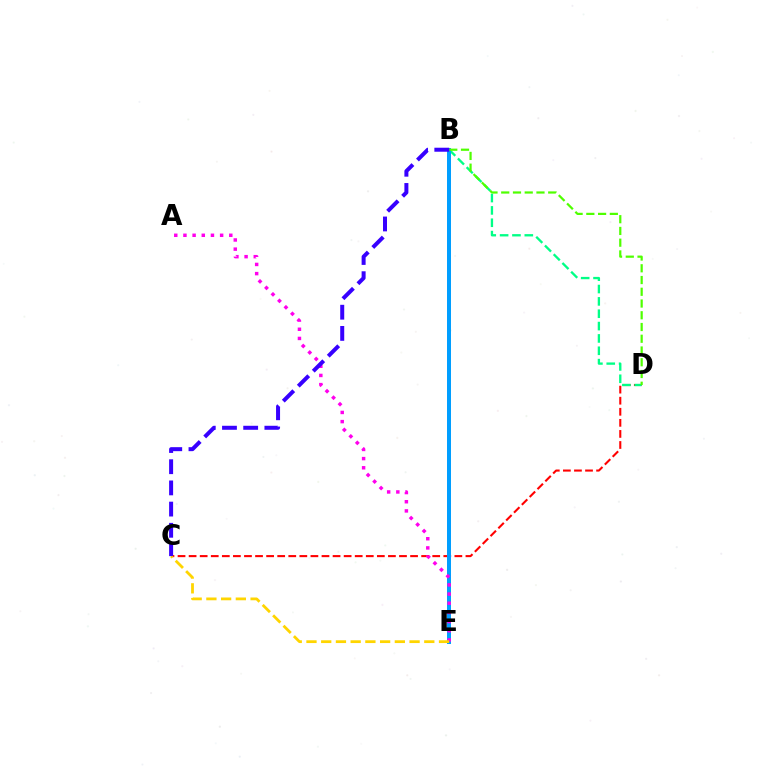{('C', 'D'): [{'color': '#ff0000', 'line_style': 'dashed', 'thickness': 1.5}], ('B', 'D'): [{'color': '#00ff86', 'line_style': 'dashed', 'thickness': 1.68}, {'color': '#4fff00', 'line_style': 'dashed', 'thickness': 1.6}], ('B', 'E'): [{'color': '#009eff', 'line_style': 'solid', 'thickness': 2.87}], ('A', 'E'): [{'color': '#ff00ed', 'line_style': 'dotted', 'thickness': 2.49}], ('C', 'E'): [{'color': '#ffd500', 'line_style': 'dashed', 'thickness': 2.0}], ('B', 'C'): [{'color': '#3700ff', 'line_style': 'dashed', 'thickness': 2.88}]}